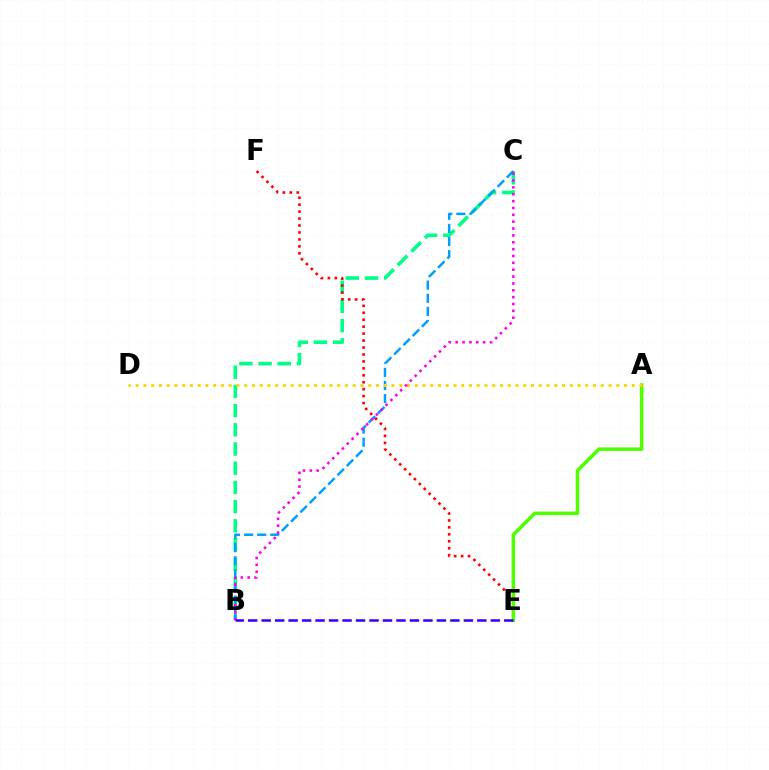{('B', 'C'): [{'color': '#00ff86', 'line_style': 'dashed', 'thickness': 2.61}, {'color': '#009eff', 'line_style': 'dashed', 'thickness': 1.78}, {'color': '#ff00ed', 'line_style': 'dotted', 'thickness': 1.86}], ('E', 'F'): [{'color': '#ff0000', 'line_style': 'dotted', 'thickness': 1.89}], ('A', 'E'): [{'color': '#4fff00', 'line_style': 'solid', 'thickness': 2.53}], ('A', 'D'): [{'color': '#ffd500', 'line_style': 'dotted', 'thickness': 2.11}], ('B', 'E'): [{'color': '#3700ff', 'line_style': 'dashed', 'thickness': 1.83}]}